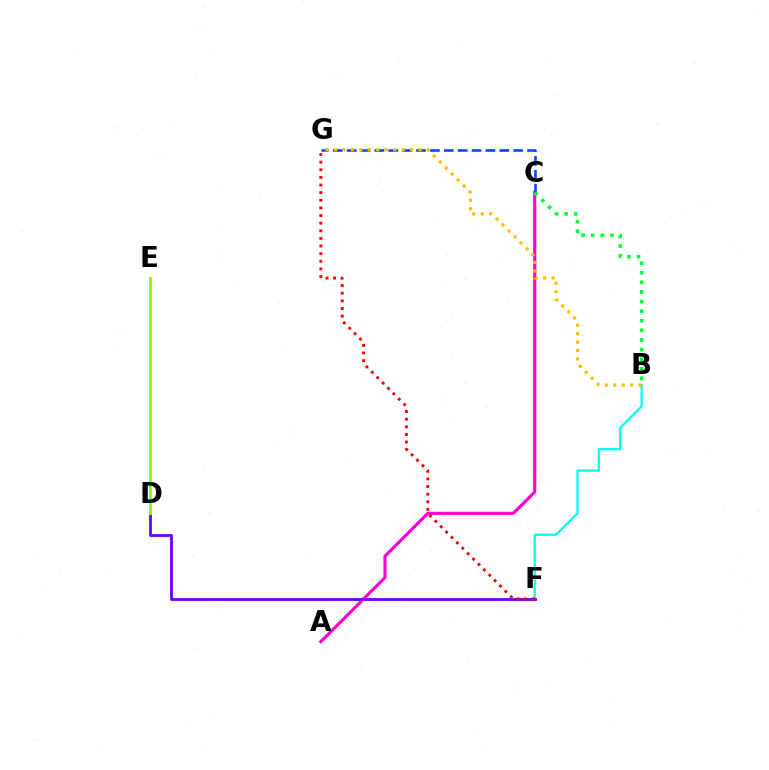{('A', 'C'): [{'color': '#ff00cf', 'line_style': 'solid', 'thickness': 2.25}], ('B', 'F'): [{'color': '#00fff6', 'line_style': 'solid', 'thickness': 1.63}], ('C', 'G'): [{'color': '#004bff', 'line_style': 'dashed', 'thickness': 1.88}], ('B', 'C'): [{'color': '#00ff39', 'line_style': 'dotted', 'thickness': 2.61}], ('D', 'F'): [{'color': '#7200ff', 'line_style': 'solid', 'thickness': 2.05}], ('D', 'E'): [{'color': '#84ff00', 'line_style': 'solid', 'thickness': 2.05}], ('B', 'G'): [{'color': '#ffbd00', 'line_style': 'dotted', 'thickness': 2.3}], ('F', 'G'): [{'color': '#ff0000', 'line_style': 'dotted', 'thickness': 2.07}]}